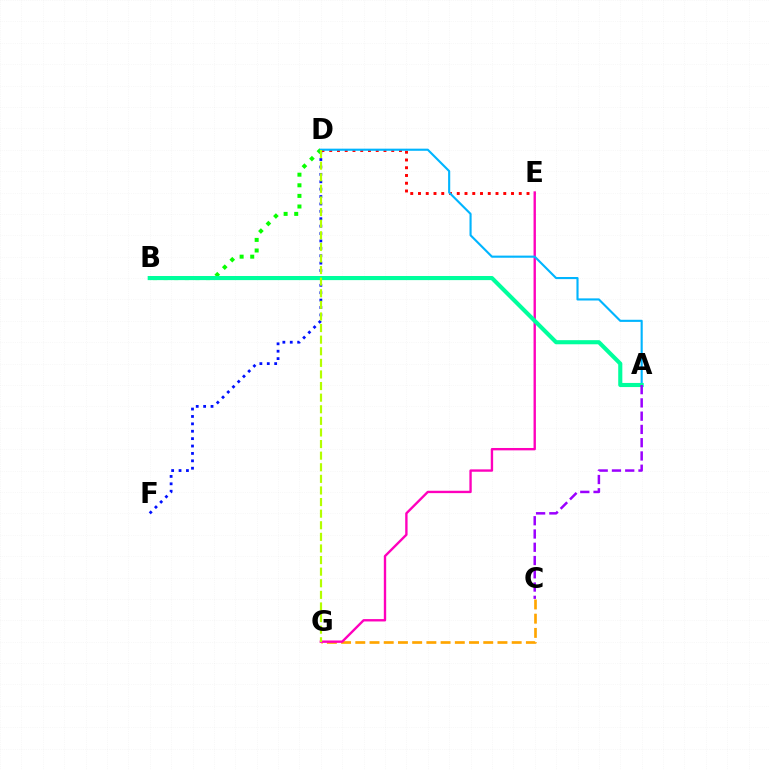{('D', 'F'): [{'color': '#0010ff', 'line_style': 'dotted', 'thickness': 2.01}], ('C', 'G'): [{'color': '#ffa500', 'line_style': 'dashed', 'thickness': 1.93}], ('B', 'D'): [{'color': '#08ff00', 'line_style': 'dotted', 'thickness': 2.88}], ('D', 'E'): [{'color': '#ff0000', 'line_style': 'dotted', 'thickness': 2.11}], ('E', 'G'): [{'color': '#ff00bd', 'line_style': 'solid', 'thickness': 1.7}], ('A', 'D'): [{'color': '#00b5ff', 'line_style': 'solid', 'thickness': 1.53}], ('A', 'B'): [{'color': '#00ff9d', 'line_style': 'solid', 'thickness': 2.96}], ('A', 'C'): [{'color': '#9b00ff', 'line_style': 'dashed', 'thickness': 1.8}], ('D', 'G'): [{'color': '#b3ff00', 'line_style': 'dashed', 'thickness': 1.58}]}